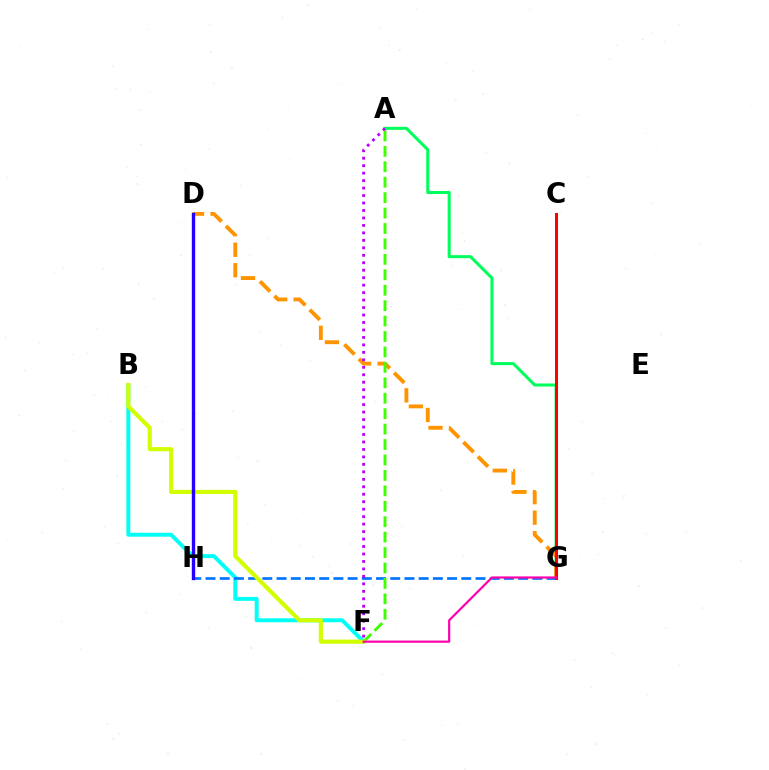{('B', 'F'): [{'color': '#00fff6', 'line_style': 'solid', 'thickness': 2.83}, {'color': '#d1ff00', 'line_style': 'solid', 'thickness': 2.98}], ('A', 'G'): [{'color': '#00ff5c', 'line_style': 'solid', 'thickness': 2.19}], ('D', 'G'): [{'color': '#ff9400', 'line_style': 'dashed', 'thickness': 2.79}], ('G', 'H'): [{'color': '#0074ff', 'line_style': 'dashed', 'thickness': 1.93}], ('C', 'G'): [{'color': '#ff0000', 'line_style': 'solid', 'thickness': 2.18}], ('A', 'F'): [{'color': '#3dff00', 'line_style': 'dashed', 'thickness': 2.1}, {'color': '#b900ff', 'line_style': 'dotted', 'thickness': 2.03}], ('F', 'G'): [{'color': '#ff00ac', 'line_style': 'solid', 'thickness': 1.57}], ('D', 'H'): [{'color': '#2500ff', 'line_style': 'solid', 'thickness': 2.43}]}